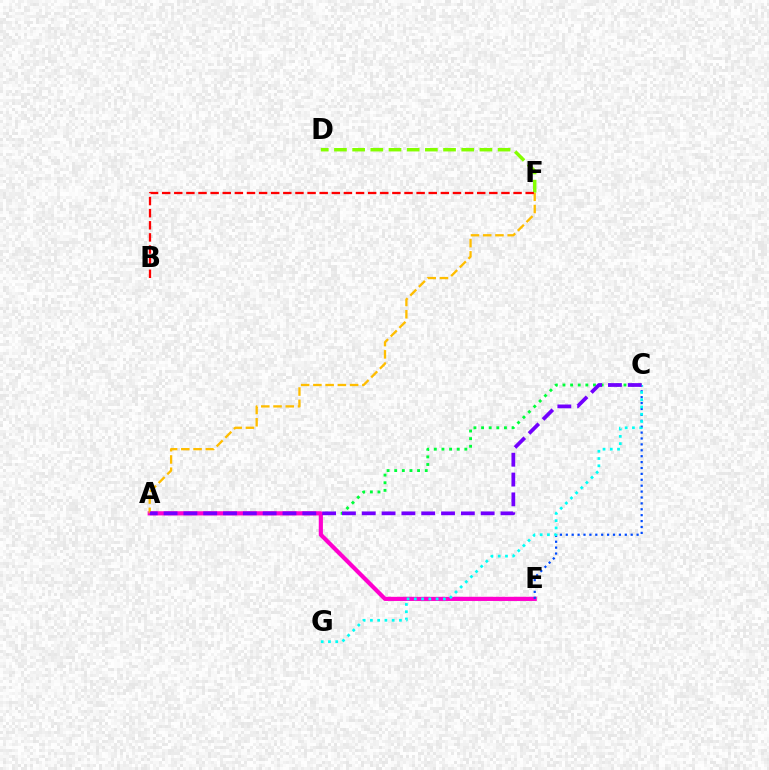{('A', 'C'): [{'color': '#00ff39', 'line_style': 'dotted', 'thickness': 2.07}, {'color': '#7200ff', 'line_style': 'dashed', 'thickness': 2.69}], ('A', 'E'): [{'color': '#ff00cf', 'line_style': 'solid', 'thickness': 3.0}], ('C', 'E'): [{'color': '#004bff', 'line_style': 'dotted', 'thickness': 1.6}], ('A', 'F'): [{'color': '#ffbd00', 'line_style': 'dashed', 'thickness': 1.66}], ('D', 'F'): [{'color': '#84ff00', 'line_style': 'dashed', 'thickness': 2.47}], ('C', 'G'): [{'color': '#00fff6', 'line_style': 'dotted', 'thickness': 1.97}], ('B', 'F'): [{'color': '#ff0000', 'line_style': 'dashed', 'thickness': 1.65}]}